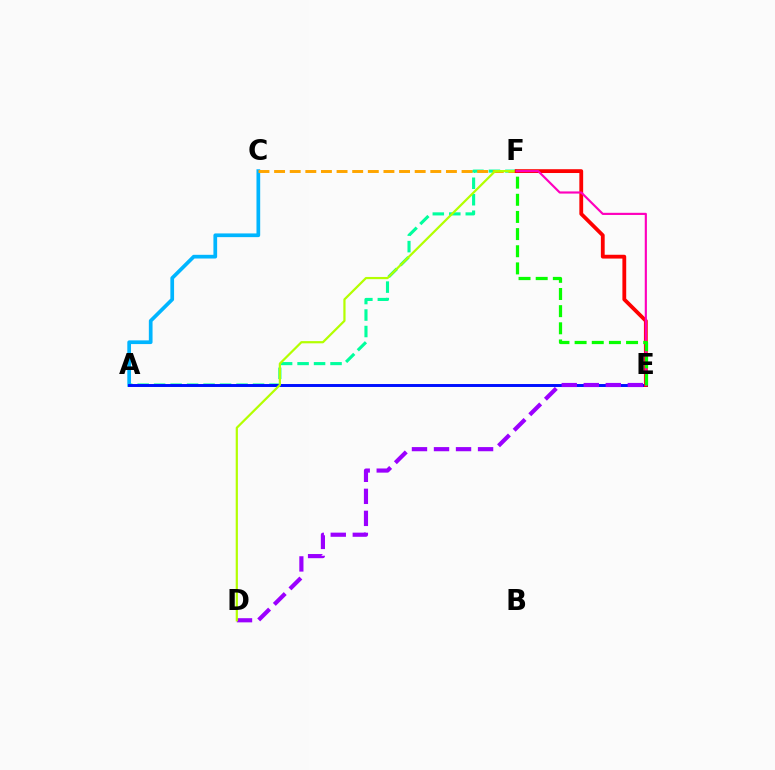{('A', 'F'): [{'color': '#00ff9d', 'line_style': 'dashed', 'thickness': 2.24}], ('A', 'C'): [{'color': '#00b5ff', 'line_style': 'solid', 'thickness': 2.67}], ('C', 'F'): [{'color': '#ffa500', 'line_style': 'dashed', 'thickness': 2.12}], ('A', 'E'): [{'color': '#0010ff', 'line_style': 'solid', 'thickness': 2.12}], ('D', 'E'): [{'color': '#9b00ff', 'line_style': 'dashed', 'thickness': 2.99}], ('D', 'F'): [{'color': '#b3ff00', 'line_style': 'solid', 'thickness': 1.59}], ('E', 'F'): [{'color': '#ff0000', 'line_style': 'solid', 'thickness': 2.74}, {'color': '#ff00bd', 'line_style': 'solid', 'thickness': 1.55}, {'color': '#08ff00', 'line_style': 'dashed', 'thickness': 2.33}]}